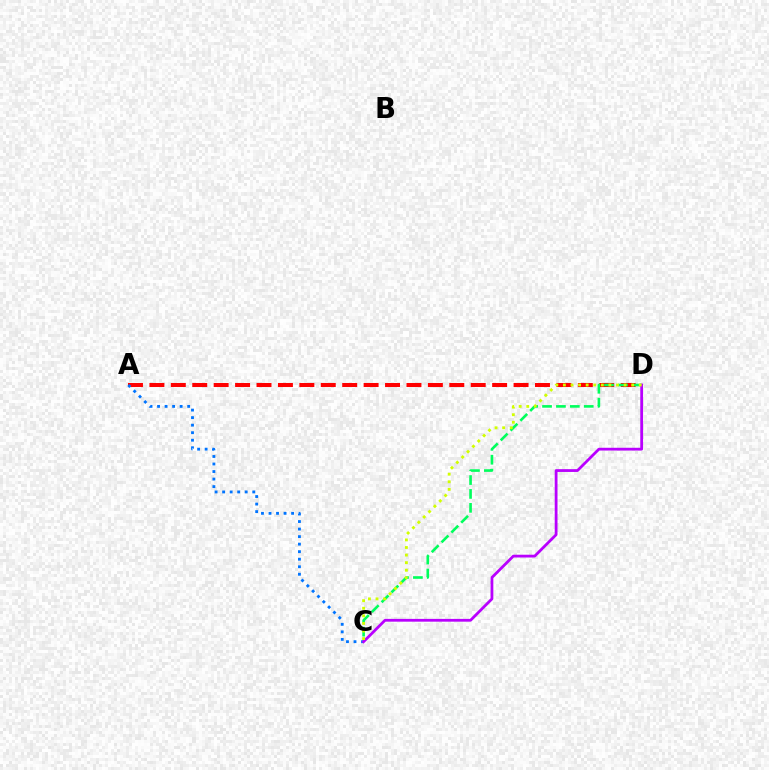{('A', 'D'): [{'color': '#ff0000', 'line_style': 'dashed', 'thickness': 2.91}], ('A', 'C'): [{'color': '#0074ff', 'line_style': 'dotted', 'thickness': 2.05}], ('C', 'D'): [{'color': '#00ff5c', 'line_style': 'dashed', 'thickness': 1.89}, {'color': '#b900ff', 'line_style': 'solid', 'thickness': 2.01}, {'color': '#d1ff00', 'line_style': 'dotted', 'thickness': 2.06}]}